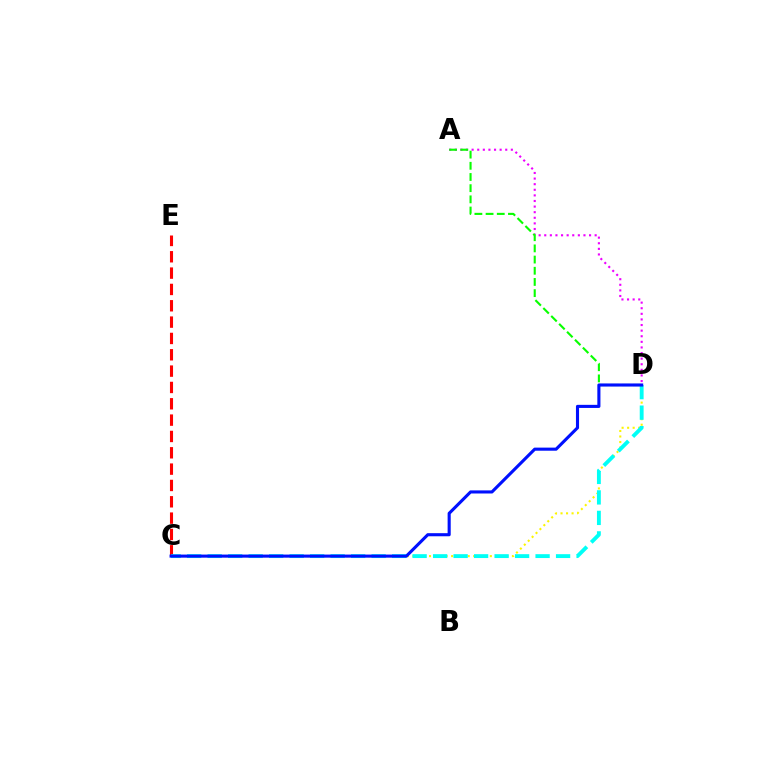{('C', 'D'): [{'color': '#fcf500', 'line_style': 'dotted', 'thickness': 1.5}, {'color': '#00fff6', 'line_style': 'dashed', 'thickness': 2.78}, {'color': '#0010ff', 'line_style': 'solid', 'thickness': 2.23}], ('A', 'D'): [{'color': '#ee00ff', 'line_style': 'dotted', 'thickness': 1.52}, {'color': '#08ff00', 'line_style': 'dashed', 'thickness': 1.52}], ('C', 'E'): [{'color': '#ff0000', 'line_style': 'dashed', 'thickness': 2.22}]}